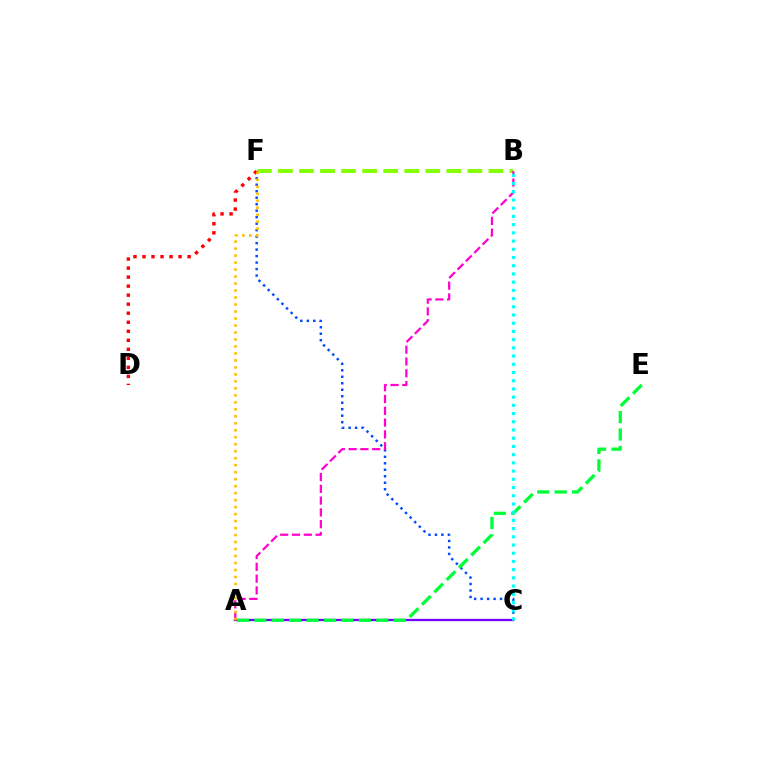{('B', 'F'): [{'color': '#84ff00', 'line_style': 'dashed', 'thickness': 2.86}], ('C', 'F'): [{'color': '#004bff', 'line_style': 'dotted', 'thickness': 1.76}], ('A', 'C'): [{'color': '#7200ff', 'line_style': 'solid', 'thickness': 1.65}], ('A', 'E'): [{'color': '#00ff39', 'line_style': 'dashed', 'thickness': 2.37}], ('D', 'F'): [{'color': '#ff0000', 'line_style': 'dotted', 'thickness': 2.45}], ('A', 'B'): [{'color': '#ff00cf', 'line_style': 'dashed', 'thickness': 1.6}], ('A', 'F'): [{'color': '#ffbd00', 'line_style': 'dotted', 'thickness': 1.9}], ('B', 'C'): [{'color': '#00fff6', 'line_style': 'dotted', 'thickness': 2.23}]}